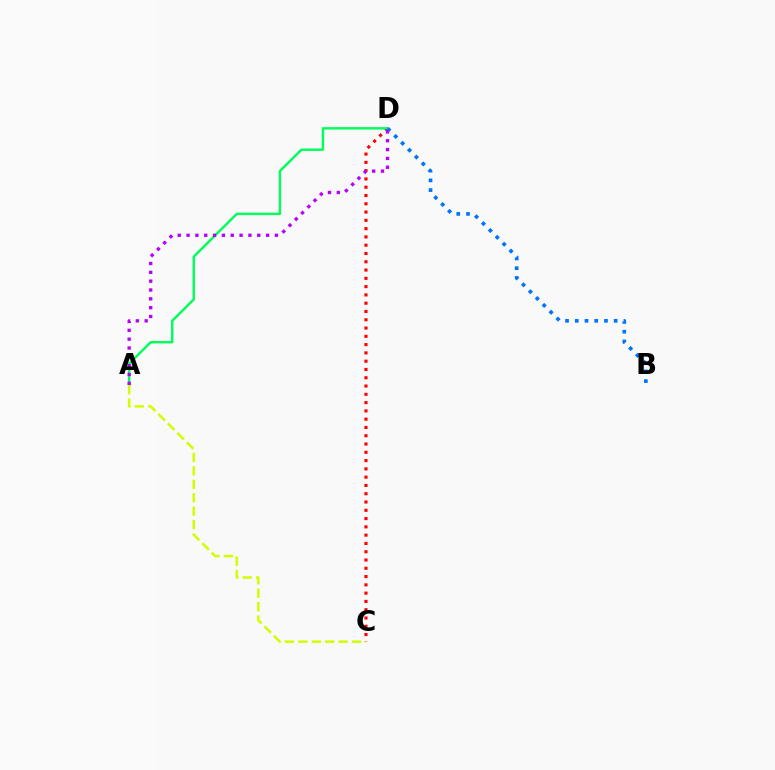{('C', 'D'): [{'color': '#ff0000', 'line_style': 'dotted', 'thickness': 2.25}], ('A', 'D'): [{'color': '#00ff5c', 'line_style': 'solid', 'thickness': 1.76}, {'color': '#b900ff', 'line_style': 'dotted', 'thickness': 2.4}], ('B', 'D'): [{'color': '#0074ff', 'line_style': 'dotted', 'thickness': 2.64}], ('A', 'C'): [{'color': '#d1ff00', 'line_style': 'dashed', 'thickness': 1.82}]}